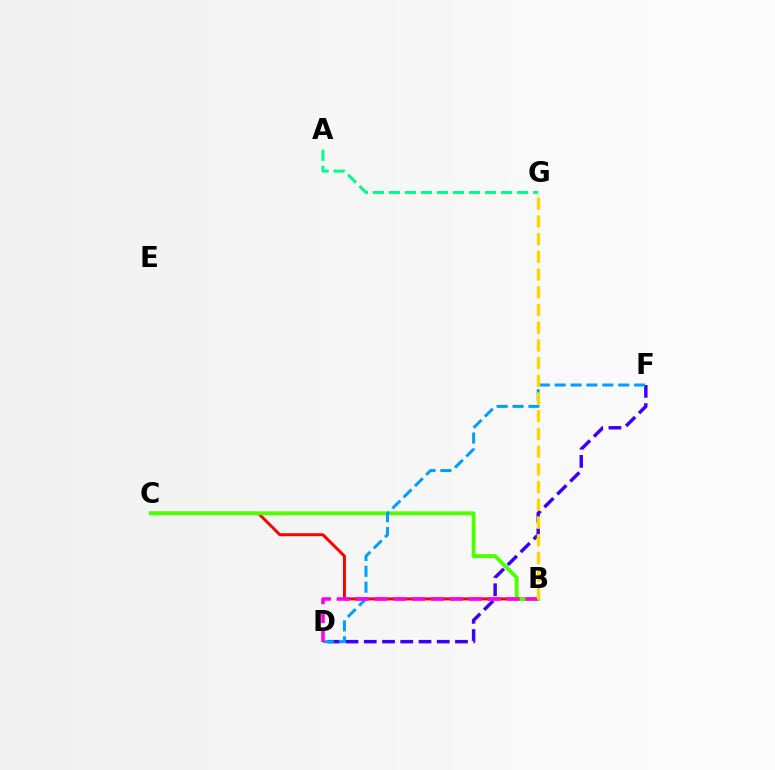{('D', 'F'): [{'color': '#3700ff', 'line_style': 'dashed', 'thickness': 2.48}, {'color': '#009eff', 'line_style': 'dashed', 'thickness': 2.16}], ('B', 'C'): [{'color': '#ff0000', 'line_style': 'solid', 'thickness': 2.13}, {'color': '#4fff00', 'line_style': 'solid', 'thickness': 2.82}], ('A', 'G'): [{'color': '#00ff86', 'line_style': 'dashed', 'thickness': 2.18}], ('B', 'D'): [{'color': '#ff00ed', 'line_style': 'dashed', 'thickness': 2.56}], ('B', 'G'): [{'color': '#ffd500', 'line_style': 'dashed', 'thickness': 2.41}]}